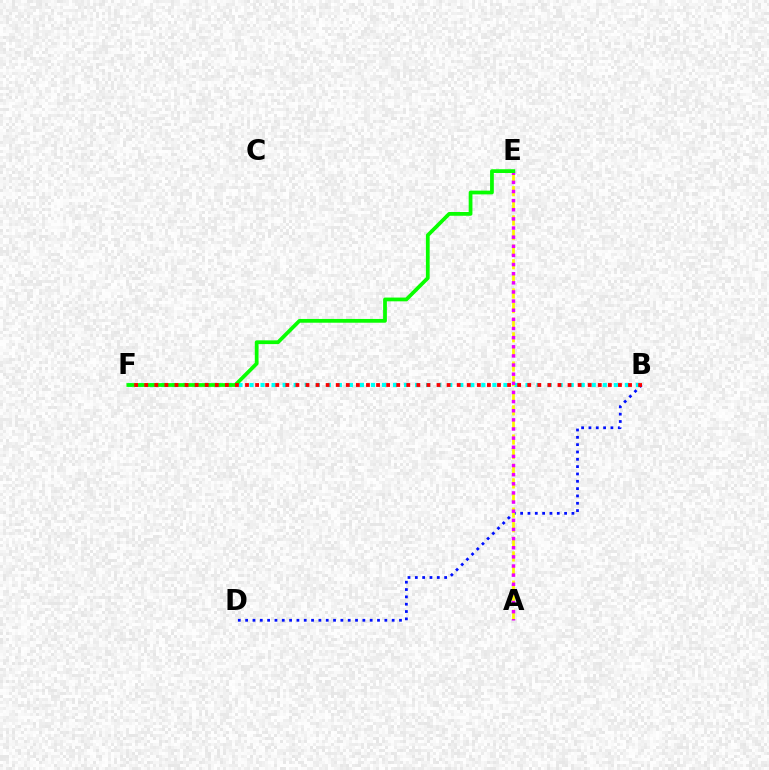{('B', 'F'): [{'color': '#00fff6', 'line_style': 'dotted', 'thickness': 3.0}, {'color': '#ff0000', 'line_style': 'dotted', 'thickness': 2.74}], ('B', 'D'): [{'color': '#0010ff', 'line_style': 'dotted', 'thickness': 1.99}], ('A', 'E'): [{'color': '#fcf500', 'line_style': 'dashed', 'thickness': 1.98}, {'color': '#ee00ff', 'line_style': 'dotted', 'thickness': 2.48}], ('E', 'F'): [{'color': '#08ff00', 'line_style': 'solid', 'thickness': 2.7}]}